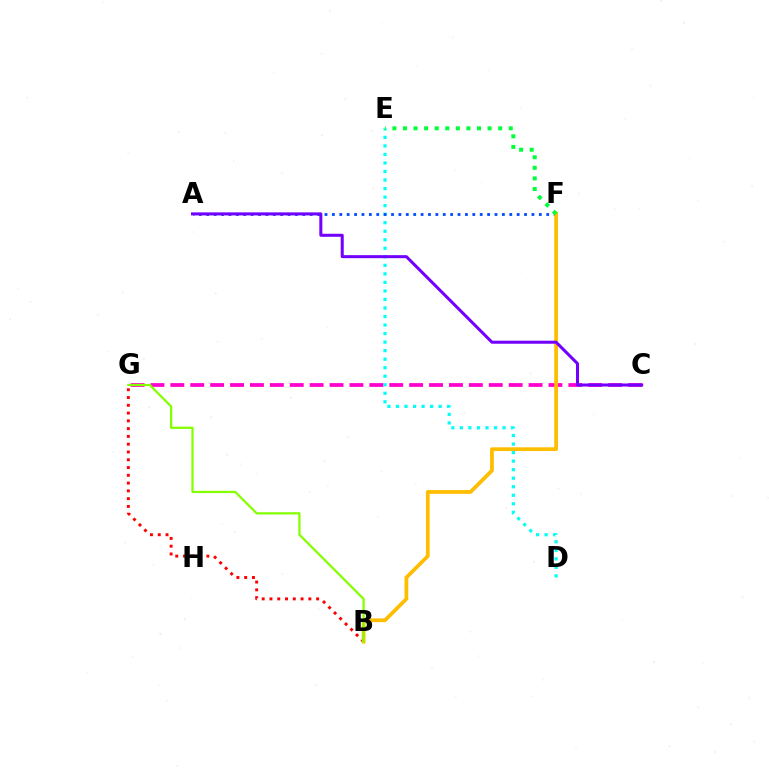{('B', 'G'): [{'color': '#ff0000', 'line_style': 'dotted', 'thickness': 2.11}, {'color': '#84ff00', 'line_style': 'solid', 'thickness': 1.62}], ('D', 'E'): [{'color': '#00fff6', 'line_style': 'dotted', 'thickness': 2.32}], ('A', 'F'): [{'color': '#004bff', 'line_style': 'dotted', 'thickness': 2.01}], ('C', 'G'): [{'color': '#ff00cf', 'line_style': 'dashed', 'thickness': 2.7}], ('B', 'F'): [{'color': '#ffbd00', 'line_style': 'solid', 'thickness': 2.69}], ('E', 'F'): [{'color': '#00ff39', 'line_style': 'dotted', 'thickness': 2.87}], ('A', 'C'): [{'color': '#7200ff', 'line_style': 'solid', 'thickness': 2.18}]}